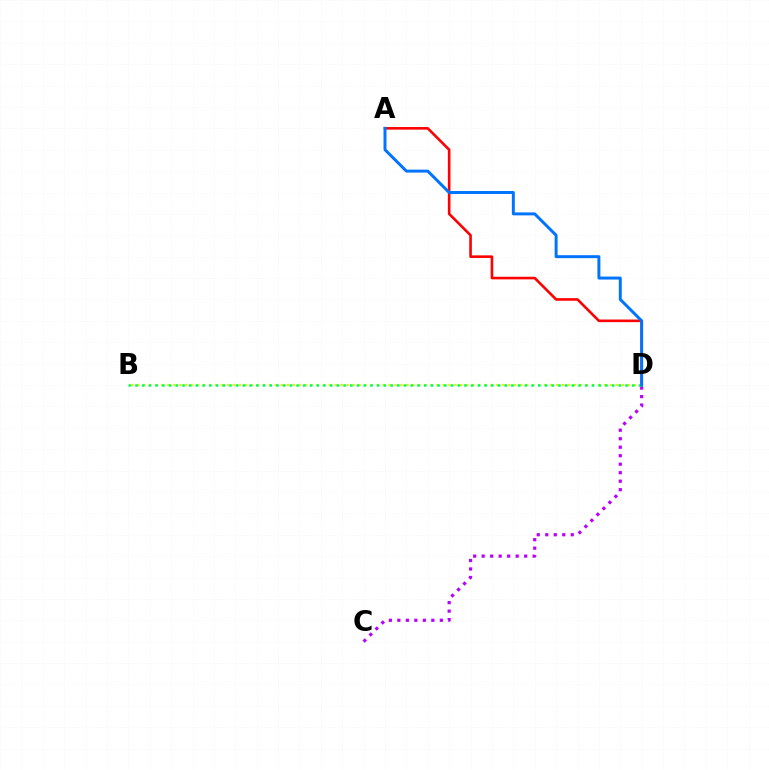{('A', 'D'): [{'color': '#ff0000', 'line_style': 'solid', 'thickness': 1.88}, {'color': '#0074ff', 'line_style': 'solid', 'thickness': 2.14}], ('B', 'D'): [{'color': '#d1ff00', 'line_style': 'dotted', 'thickness': 1.63}, {'color': '#00ff5c', 'line_style': 'dotted', 'thickness': 1.82}], ('C', 'D'): [{'color': '#b900ff', 'line_style': 'dotted', 'thickness': 2.31}]}